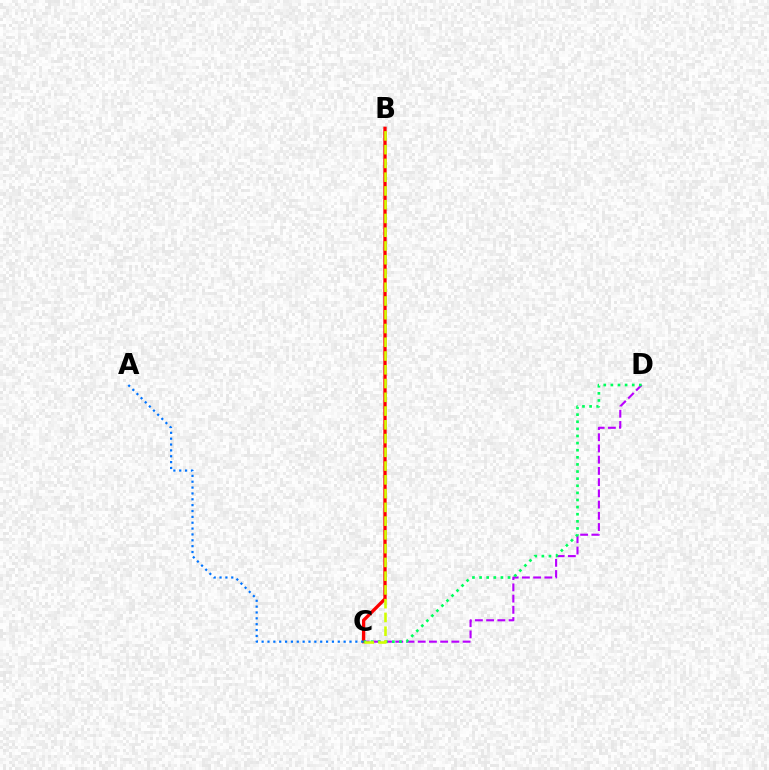{('B', 'C'): [{'color': '#ff0000', 'line_style': 'solid', 'thickness': 2.38}, {'color': '#d1ff00', 'line_style': 'dashed', 'thickness': 1.87}], ('C', 'D'): [{'color': '#b900ff', 'line_style': 'dashed', 'thickness': 1.52}, {'color': '#00ff5c', 'line_style': 'dotted', 'thickness': 1.93}], ('A', 'C'): [{'color': '#0074ff', 'line_style': 'dotted', 'thickness': 1.59}]}